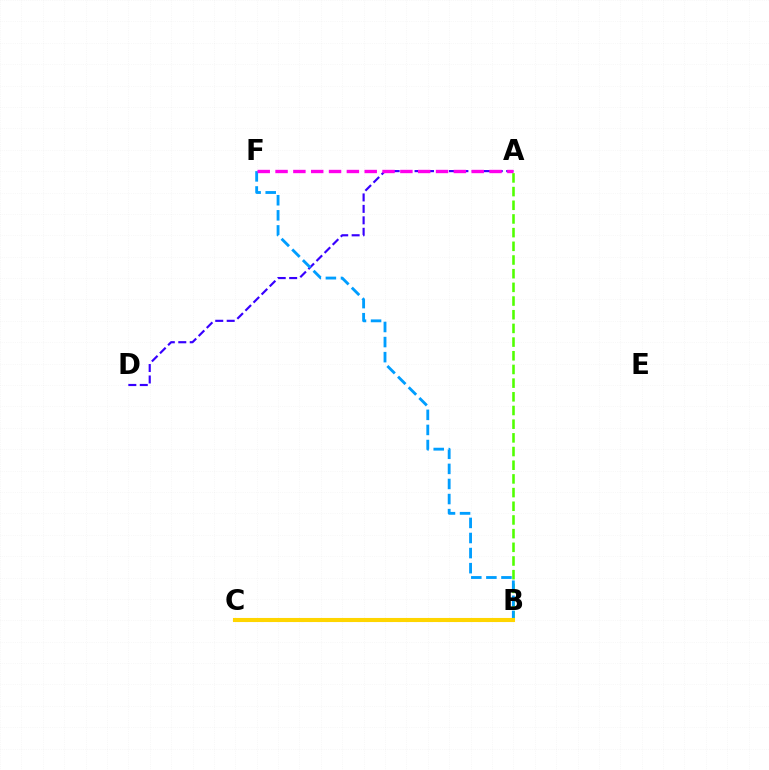{('B', 'C'): [{'color': '#ff0000', 'line_style': 'dotted', 'thickness': 1.64}, {'color': '#00ff86', 'line_style': 'dotted', 'thickness': 2.19}, {'color': '#ffd500', 'line_style': 'solid', 'thickness': 2.93}], ('A', 'B'): [{'color': '#4fff00', 'line_style': 'dashed', 'thickness': 1.86}], ('A', 'D'): [{'color': '#3700ff', 'line_style': 'dashed', 'thickness': 1.56}], ('B', 'F'): [{'color': '#009eff', 'line_style': 'dashed', 'thickness': 2.05}], ('A', 'F'): [{'color': '#ff00ed', 'line_style': 'dashed', 'thickness': 2.42}]}